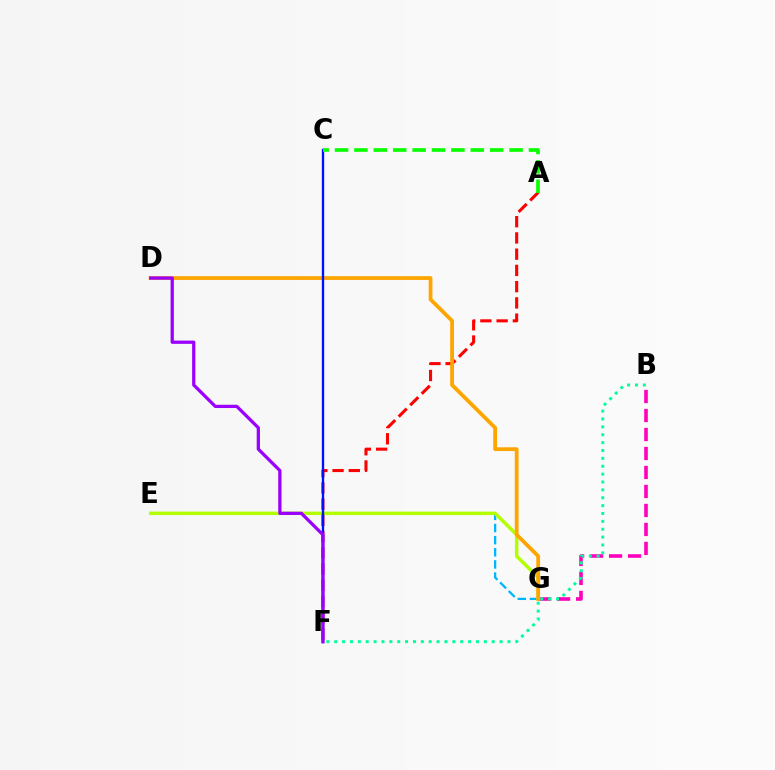{('B', 'G'): [{'color': '#ff00bd', 'line_style': 'dashed', 'thickness': 2.58}], ('E', 'G'): [{'color': '#00b5ff', 'line_style': 'dashed', 'thickness': 1.65}, {'color': '#b3ff00', 'line_style': 'solid', 'thickness': 2.49}], ('B', 'F'): [{'color': '#00ff9d', 'line_style': 'dotted', 'thickness': 2.14}], ('A', 'F'): [{'color': '#ff0000', 'line_style': 'dashed', 'thickness': 2.21}], ('D', 'G'): [{'color': '#ffa500', 'line_style': 'solid', 'thickness': 2.72}], ('C', 'F'): [{'color': '#0010ff', 'line_style': 'solid', 'thickness': 1.7}], ('A', 'C'): [{'color': '#08ff00', 'line_style': 'dashed', 'thickness': 2.63}], ('D', 'F'): [{'color': '#9b00ff', 'line_style': 'solid', 'thickness': 2.35}]}